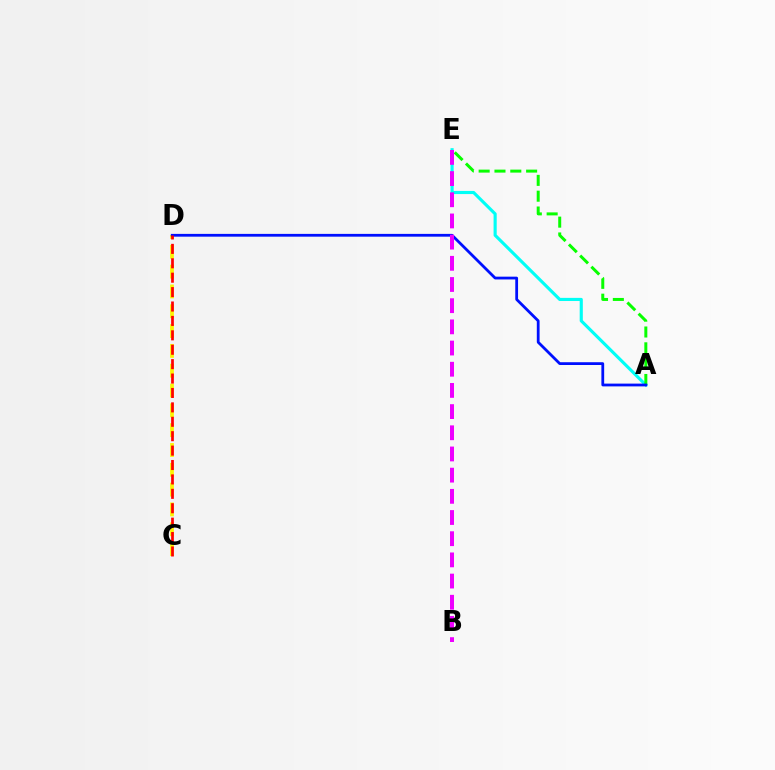{('C', 'D'): [{'color': '#fcf500', 'line_style': 'dashed', 'thickness': 2.69}, {'color': '#ff0000', 'line_style': 'dashed', 'thickness': 1.96}], ('A', 'E'): [{'color': '#00fff6', 'line_style': 'solid', 'thickness': 2.25}, {'color': '#08ff00', 'line_style': 'dashed', 'thickness': 2.15}], ('A', 'D'): [{'color': '#0010ff', 'line_style': 'solid', 'thickness': 2.0}], ('B', 'E'): [{'color': '#ee00ff', 'line_style': 'dashed', 'thickness': 2.88}]}